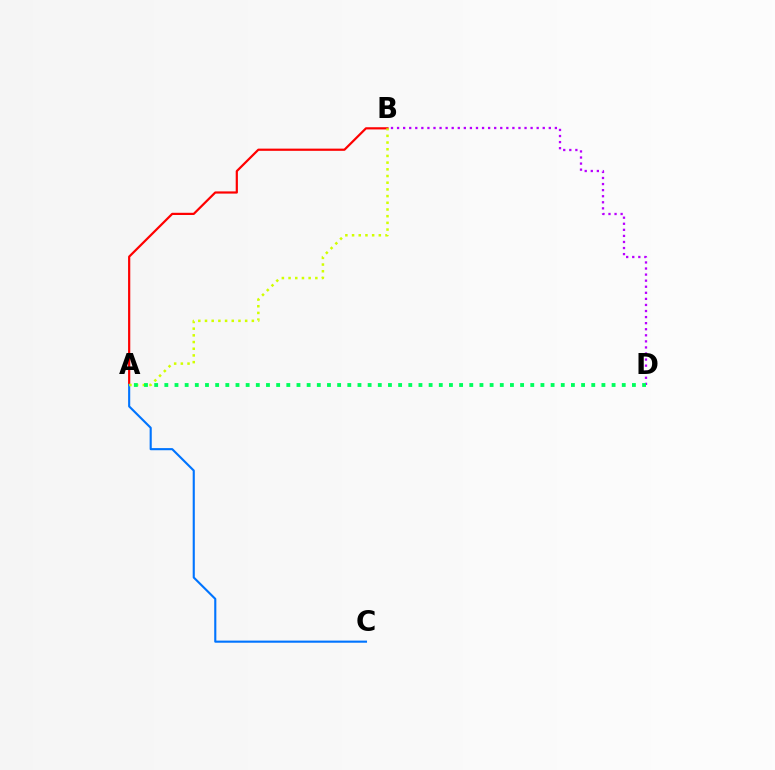{('A', 'B'): [{'color': '#ff0000', 'line_style': 'solid', 'thickness': 1.59}, {'color': '#d1ff00', 'line_style': 'dotted', 'thickness': 1.82}], ('B', 'D'): [{'color': '#b900ff', 'line_style': 'dotted', 'thickness': 1.65}], ('A', 'C'): [{'color': '#0074ff', 'line_style': 'solid', 'thickness': 1.53}], ('A', 'D'): [{'color': '#00ff5c', 'line_style': 'dotted', 'thickness': 2.76}]}